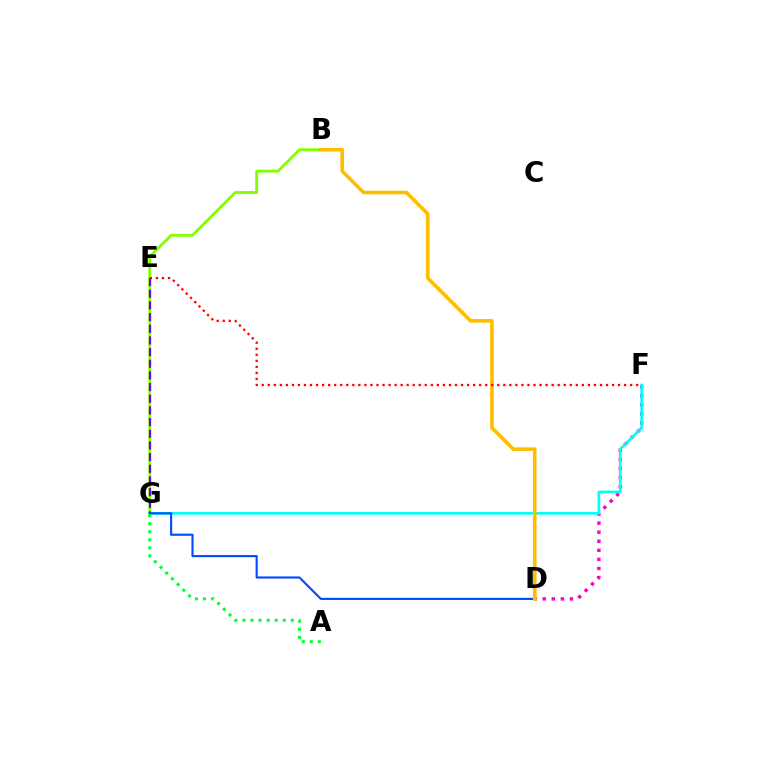{('D', 'F'): [{'color': '#ff00cf', 'line_style': 'dotted', 'thickness': 2.46}], ('F', 'G'): [{'color': '#00fff6', 'line_style': 'solid', 'thickness': 1.91}], ('B', 'G'): [{'color': '#84ff00', 'line_style': 'solid', 'thickness': 2.06}], ('E', 'G'): [{'color': '#7200ff', 'line_style': 'dashed', 'thickness': 1.59}], ('D', 'G'): [{'color': '#004bff', 'line_style': 'solid', 'thickness': 1.53}], ('A', 'G'): [{'color': '#00ff39', 'line_style': 'dotted', 'thickness': 2.19}], ('B', 'D'): [{'color': '#ffbd00', 'line_style': 'solid', 'thickness': 2.59}], ('E', 'F'): [{'color': '#ff0000', 'line_style': 'dotted', 'thickness': 1.64}]}